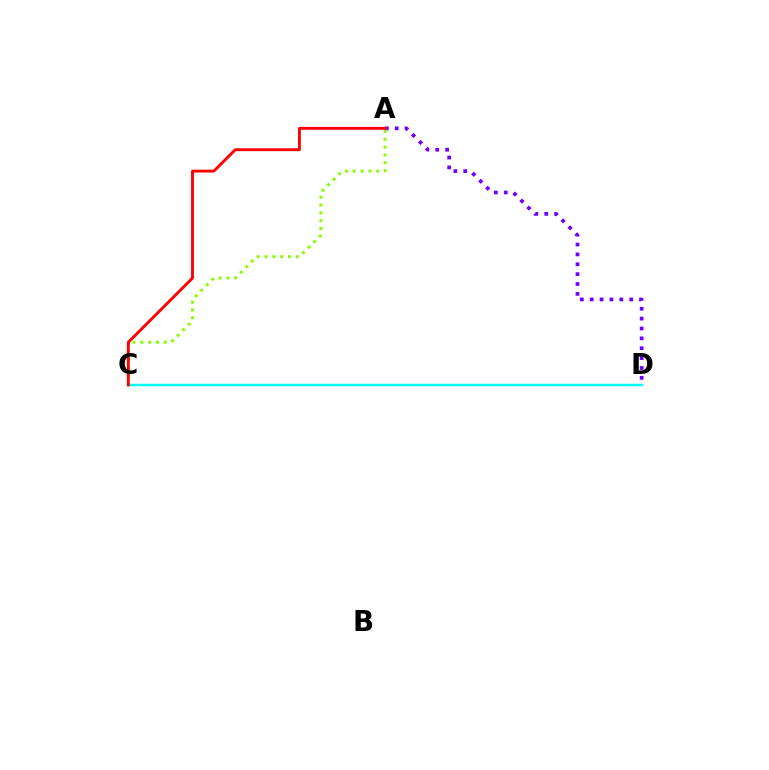{('C', 'D'): [{'color': '#00fff6', 'line_style': 'solid', 'thickness': 1.79}], ('A', 'D'): [{'color': '#7200ff', 'line_style': 'dotted', 'thickness': 2.68}], ('A', 'C'): [{'color': '#84ff00', 'line_style': 'dotted', 'thickness': 2.13}, {'color': '#ff0000', 'line_style': 'solid', 'thickness': 2.06}]}